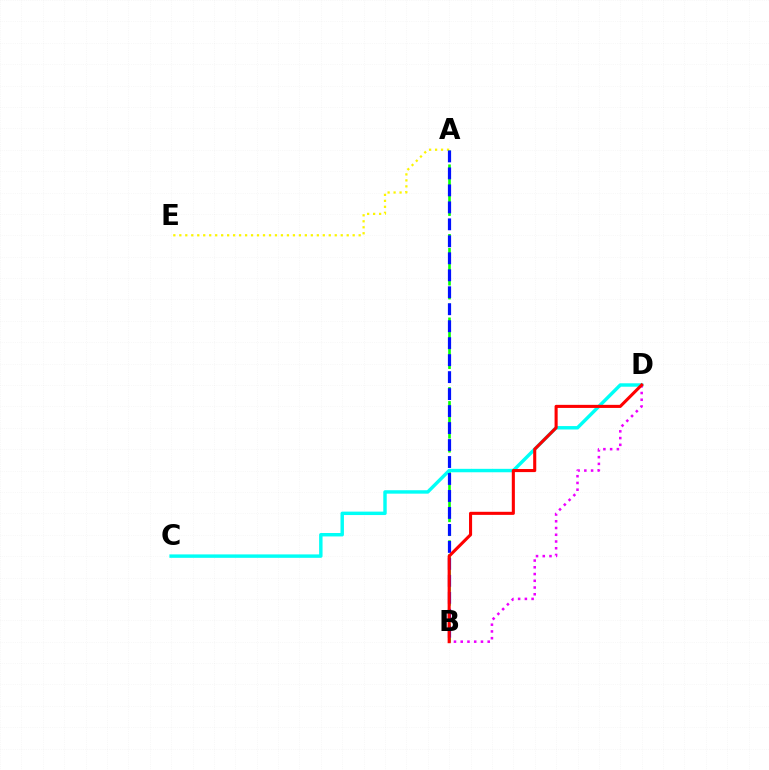{('A', 'E'): [{'color': '#fcf500', 'line_style': 'dotted', 'thickness': 1.62}], ('A', 'B'): [{'color': '#08ff00', 'line_style': 'dashed', 'thickness': 1.89}, {'color': '#0010ff', 'line_style': 'dashed', 'thickness': 2.31}], ('C', 'D'): [{'color': '#00fff6', 'line_style': 'solid', 'thickness': 2.47}], ('B', 'D'): [{'color': '#ee00ff', 'line_style': 'dotted', 'thickness': 1.83}, {'color': '#ff0000', 'line_style': 'solid', 'thickness': 2.22}]}